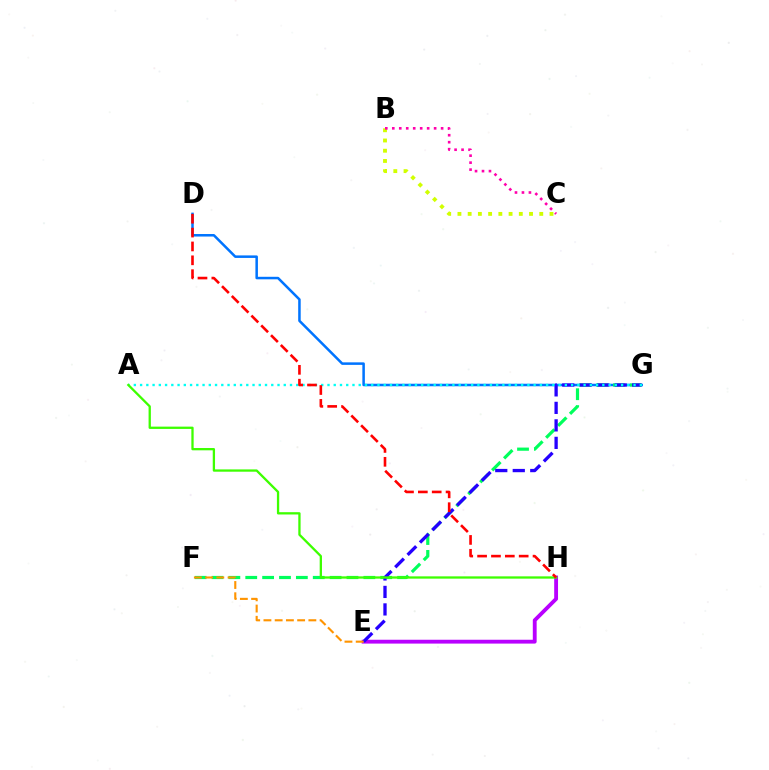{('D', 'G'): [{'color': '#0074ff', 'line_style': 'solid', 'thickness': 1.82}], ('E', 'H'): [{'color': '#b900ff', 'line_style': 'solid', 'thickness': 2.77}], ('F', 'G'): [{'color': '#00ff5c', 'line_style': 'dashed', 'thickness': 2.29}], ('E', 'G'): [{'color': '#2500ff', 'line_style': 'dashed', 'thickness': 2.38}], ('E', 'F'): [{'color': '#ff9400', 'line_style': 'dashed', 'thickness': 1.53}], ('A', 'G'): [{'color': '#00fff6', 'line_style': 'dotted', 'thickness': 1.7}], ('A', 'H'): [{'color': '#3dff00', 'line_style': 'solid', 'thickness': 1.65}], ('B', 'C'): [{'color': '#d1ff00', 'line_style': 'dotted', 'thickness': 2.78}, {'color': '#ff00ac', 'line_style': 'dotted', 'thickness': 1.89}], ('D', 'H'): [{'color': '#ff0000', 'line_style': 'dashed', 'thickness': 1.88}]}